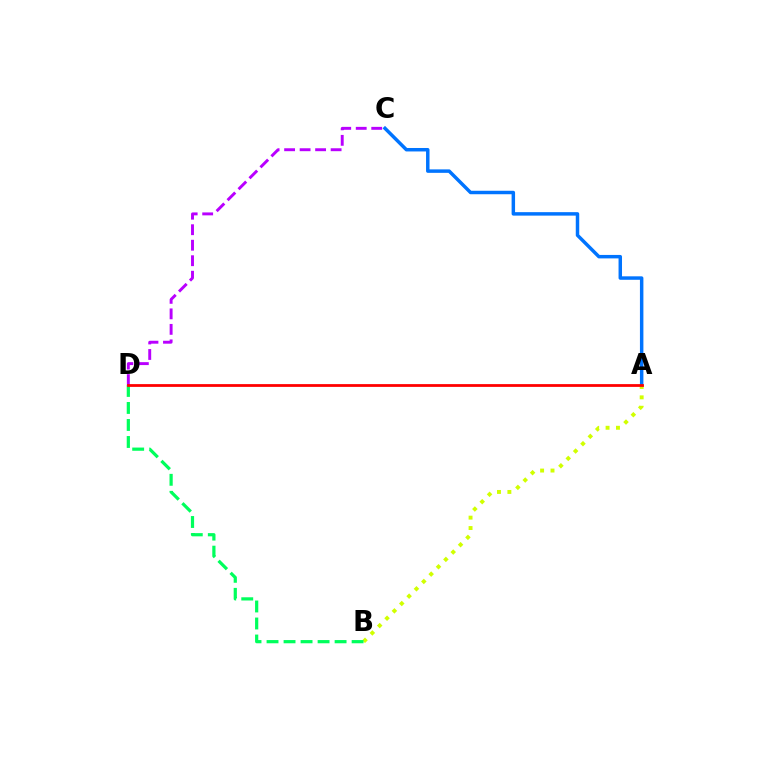{('A', 'C'): [{'color': '#0074ff', 'line_style': 'solid', 'thickness': 2.5}], ('A', 'B'): [{'color': '#d1ff00', 'line_style': 'dotted', 'thickness': 2.82}], ('C', 'D'): [{'color': '#b900ff', 'line_style': 'dashed', 'thickness': 2.11}], ('B', 'D'): [{'color': '#00ff5c', 'line_style': 'dashed', 'thickness': 2.31}], ('A', 'D'): [{'color': '#ff0000', 'line_style': 'solid', 'thickness': 2.0}]}